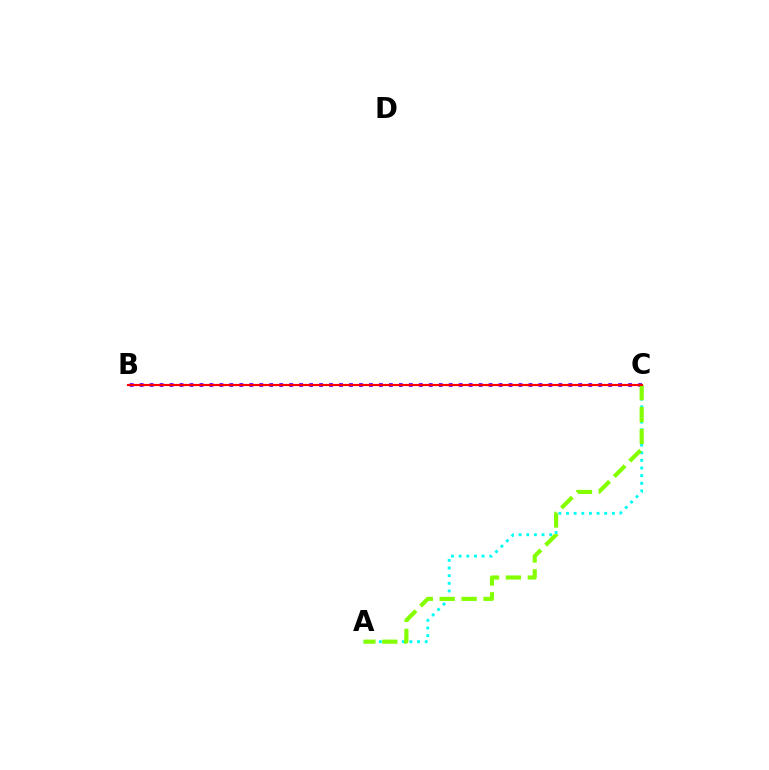{('B', 'C'): [{'color': '#7200ff', 'line_style': 'dotted', 'thickness': 2.71}, {'color': '#ff0000', 'line_style': 'solid', 'thickness': 1.55}], ('A', 'C'): [{'color': '#00fff6', 'line_style': 'dotted', 'thickness': 2.08}, {'color': '#84ff00', 'line_style': 'dashed', 'thickness': 2.98}]}